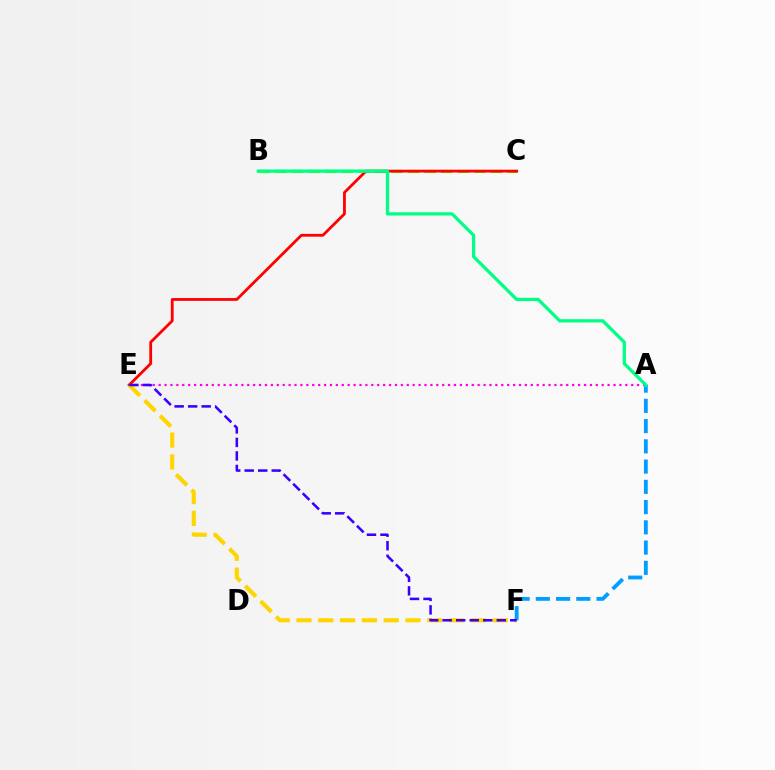{('B', 'C'): [{'color': '#4fff00', 'line_style': 'dashed', 'thickness': 2.25}], ('C', 'E'): [{'color': '#ff0000', 'line_style': 'solid', 'thickness': 2.01}], ('A', 'E'): [{'color': '#ff00ed', 'line_style': 'dotted', 'thickness': 1.61}], ('E', 'F'): [{'color': '#ffd500', 'line_style': 'dashed', 'thickness': 2.96}, {'color': '#3700ff', 'line_style': 'dashed', 'thickness': 1.84}], ('A', 'F'): [{'color': '#009eff', 'line_style': 'dashed', 'thickness': 2.75}], ('A', 'B'): [{'color': '#00ff86', 'line_style': 'solid', 'thickness': 2.35}]}